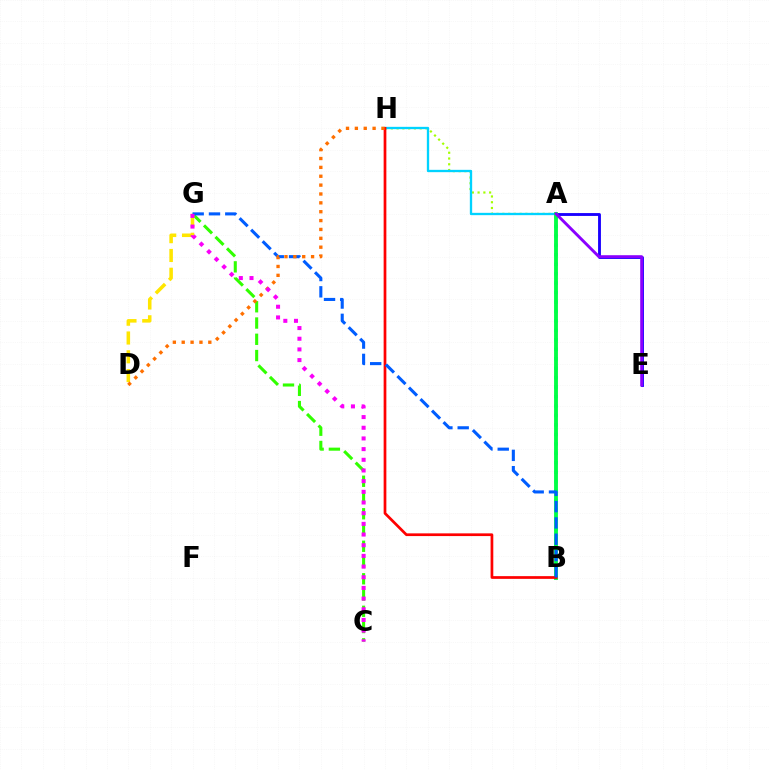{('A', 'H'): [{'color': '#a2ff00', 'line_style': 'dotted', 'thickness': 1.57}, {'color': '#00d3ff', 'line_style': 'solid', 'thickness': 1.67}], ('A', 'B'): [{'color': '#ff0088', 'line_style': 'solid', 'thickness': 1.52}, {'color': '#00ffbb', 'line_style': 'dotted', 'thickness': 2.57}, {'color': '#00ff45', 'line_style': 'solid', 'thickness': 2.76}], ('C', 'G'): [{'color': '#31ff00', 'line_style': 'dashed', 'thickness': 2.21}, {'color': '#fa00f9', 'line_style': 'dotted', 'thickness': 2.9}], ('A', 'E'): [{'color': '#1900ff', 'line_style': 'solid', 'thickness': 2.06}, {'color': '#8a00ff', 'line_style': 'solid', 'thickness': 2.09}], ('D', 'G'): [{'color': '#ffe600', 'line_style': 'dashed', 'thickness': 2.55}], ('B', 'H'): [{'color': '#ff0000', 'line_style': 'solid', 'thickness': 1.96}], ('B', 'G'): [{'color': '#005dff', 'line_style': 'dashed', 'thickness': 2.21}], ('D', 'H'): [{'color': '#ff7000', 'line_style': 'dotted', 'thickness': 2.41}]}